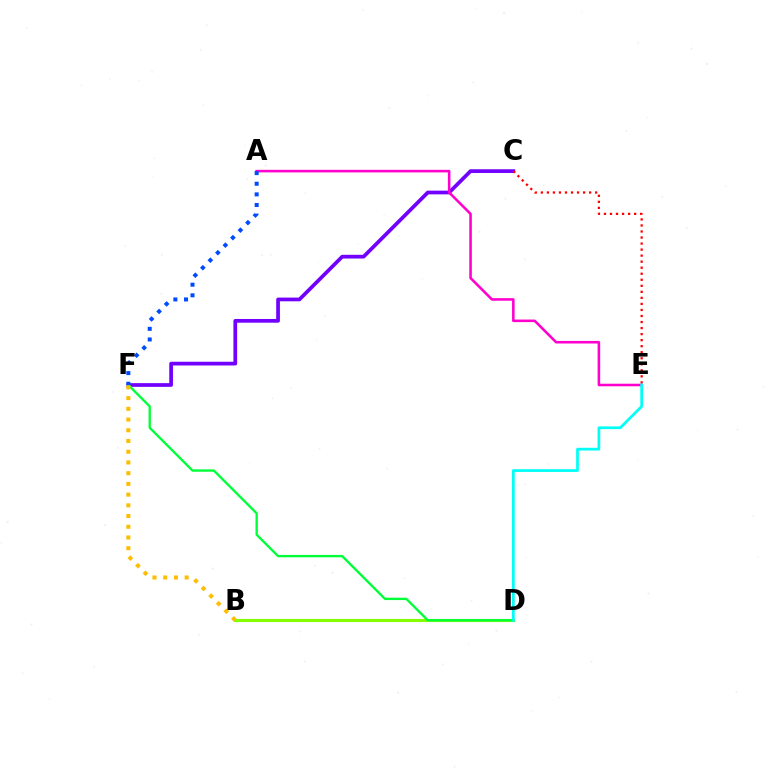{('C', 'F'): [{'color': '#7200ff', 'line_style': 'solid', 'thickness': 2.68}], ('C', 'E'): [{'color': '#ff0000', 'line_style': 'dotted', 'thickness': 1.64}], ('B', 'D'): [{'color': '#84ff00', 'line_style': 'solid', 'thickness': 2.24}], ('D', 'F'): [{'color': '#00ff39', 'line_style': 'solid', 'thickness': 1.7}], ('A', 'E'): [{'color': '#ff00cf', 'line_style': 'solid', 'thickness': 1.85}], ('B', 'F'): [{'color': '#ffbd00', 'line_style': 'dotted', 'thickness': 2.91}], ('D', 'E'): [{'color': '#00fff6', 'line_style': 'solid', 'thickness': 1.97}], ('A', 'F'): [{'color': '#004bff', 'line_style': 'dotted', 'thickness': 2.89}]}